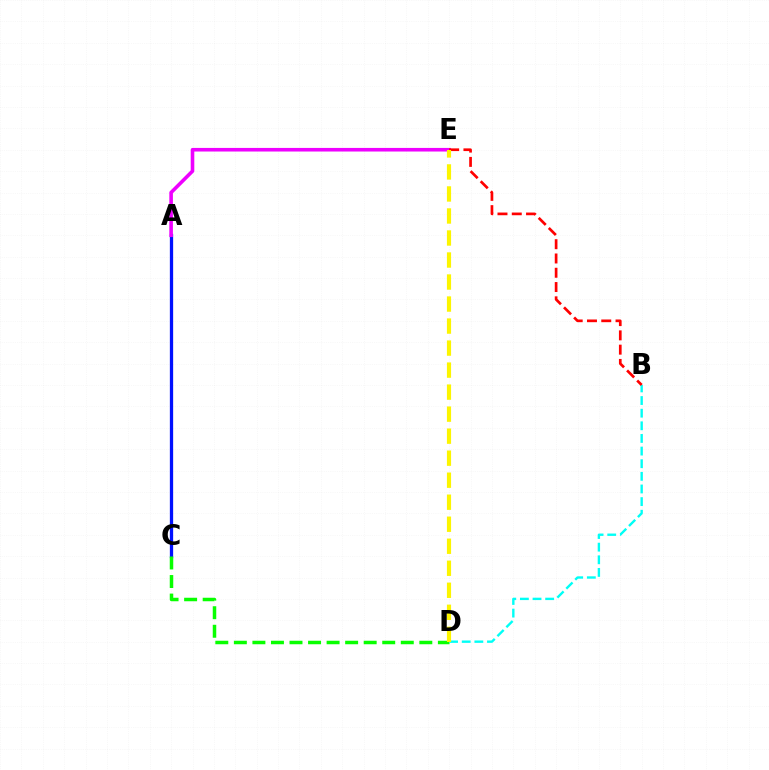{('A', 'C'): [{'color': '#0010ff', 'line_style': 'solid', 'thickness': 2.36}], ('C', 'D'): [{'color': '#08ff00', 'line_style': 'dashed', 'thickness': 2.52}], ('A', 'E'): [{'color': '#ee00ff', 'line_style': 'solid', 'thickness': 2.59}], ('B', 'D'): [{'color': '#00fff6', 'line_style': 'dashed', 'thickness': 1.72}], ('B', 'E'): [{'color': '#ff0000', 'line_style': 'dashed', 'thickness': 1.94}], ('D', 'E'): [{'color': '#fcf500', 'line_style': 'dashed', 'thickness': 2.99}]}